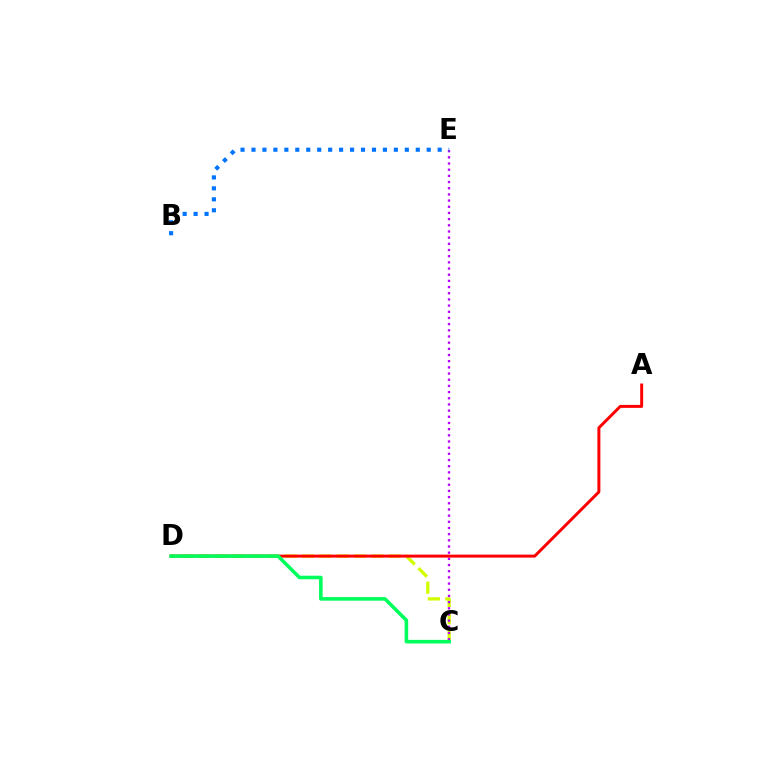{('C', 'D'): [{'color': '#d1ff00', 'line_style': 'dashed', 'thickness': 2.36}, {'color': '#00ff5c', 'line_style': 'solid', 'thickness': 2.58}], ('C', 'E'): [{'color': '#b900ff', 'line_style': 'dotted', 'thickness': 1.68}], ('A', 'D'): [{'color': '#ff0000', 'line_style': 'solid', 'thickness': 2.14}], ('B', 'E'): [{'color': '#0074ff', 'line_style': 'dotted', 'thickness': 2.98}]}